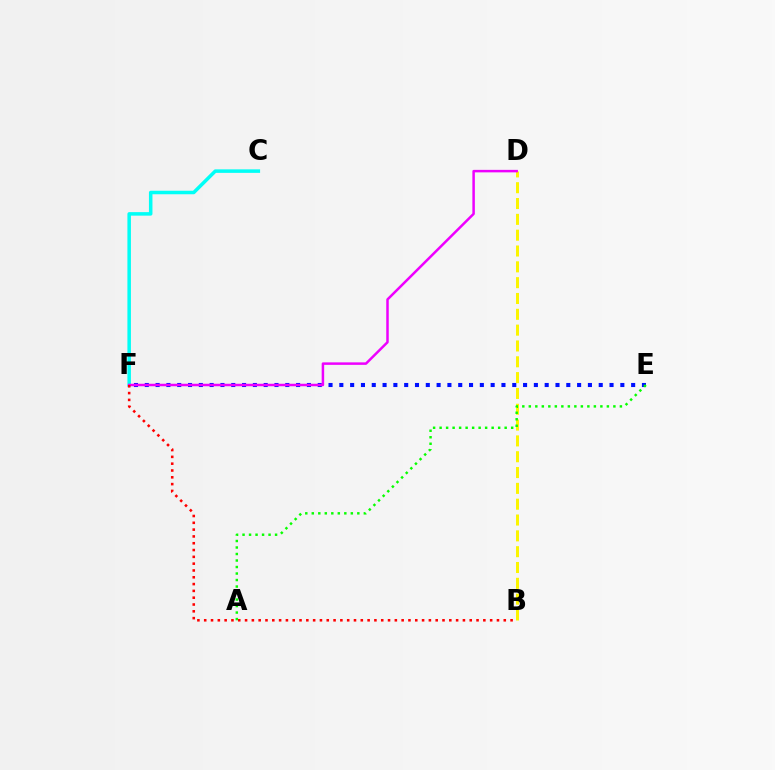{('E', 'F'): [{'color': '#0010ff', 'line_style': 'dotted', 'thickness': 2.94}], ('B', 'D'): [{'color': '#fcf500', 'line_style': 'dashed', 'thickness': 2.15}], ('C', 'F'): [{'color': '#00fff6', 'line_style': 'solid', 'thickness': 2.53}], ('D', 'F'): [{'color': '#ee00ff', 'line_style': 'solid', 'thickness': 1.79}], ('B', 'F'): [{'color': '#ff0000', 'line_style': 'dotted', 'thickness': 1.85}], ('A', 'E'): [{'color': '#08ff00', 'line_style': 'dotted', 'thickness': 1.77}]}